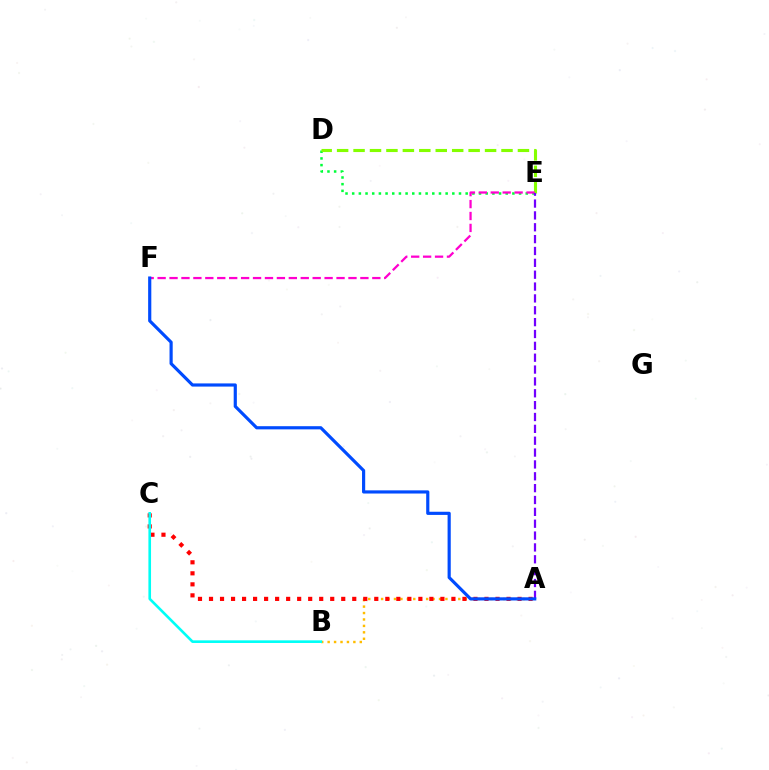{('A', 'B'): [{'color': '#ffbd00', 'line_style': 'dotted', 'thickness': 1.75}], ('D', 'E'): [{'color': '#00ff39', 'line_style': 'dotted', 'thickness': 1.81}, {'color': '#84ff00', 'line_style': 'dashed', 'thickness': 2.23}], ('A', 'C'): [{'color': '#ff0000', 'line_style': 'dotted', 'thickness': 2.99}], ('E', 'F'): [{'color': '#ff00cf', 'line_style': 'dashed', 'thickness': 1.62}], ('A', 'E'): [{'color': '#7200ff', 'line_style': 'dashed', 'thickness': 1.61}], ('A', 'F'): [{'color': '#004bff', 'line_style': 'solid', 'thickness': 2.28}], ('B', 'C'): [{'color': '#00fff6', 'line_style': 'solid', 'thickness': 1.89}]}